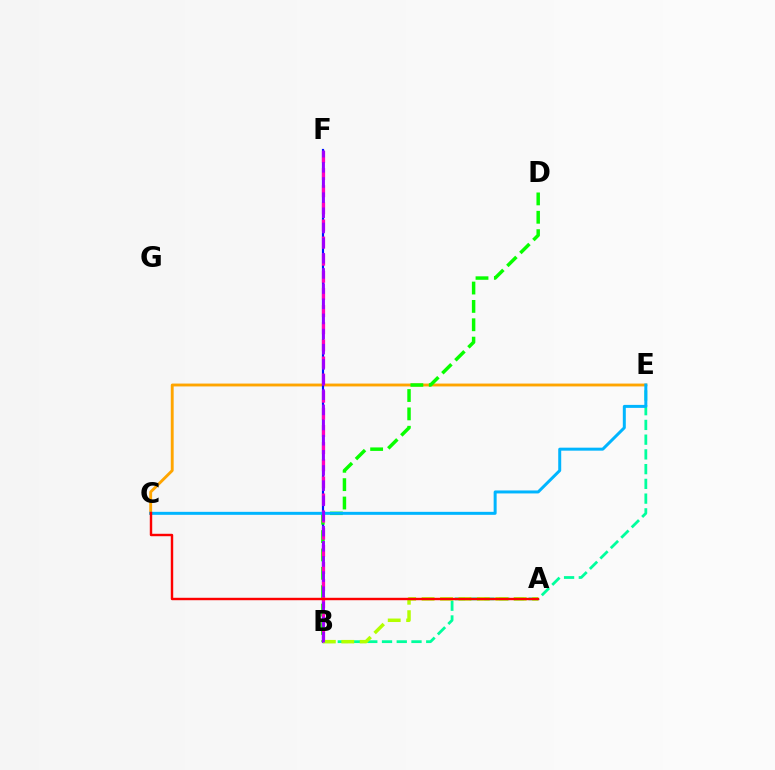{('B', 'E'): [{'color': '#00ff9d', 'line_style': 'dashed', 'thickness': 2.0}], ('C', 'E'): [{'color': '#ffa500', 'line_style': 'solid', 'thickness': 2.07}, {'color': '#00b5ff', 'line_style': 'solid', 'thickness': 2.15}], ('B', 'F'): [{'color': '#0010ff', 'line_style': 'solid', 'thickness': 1.57}, {'color': '#ff00bd', 'line_style': 'dashed', 'thickness': 2.33}, {'color': '#9b00ff', 'line_style': 'dashed', 'thickness': 2.06}], ('B', 'D'): [{'color': '#08ff00', 'line_style': 'dashed', 'thickness': 2.5}], ('A', 'B'): [{'color': '#b3ff00', 'line_style': 'dashed', 'thickness': 2.5}], ('A', 'C'): [{'color': '#ff0000', 'line_style': 'solid', 'thickness': 1.74}]}